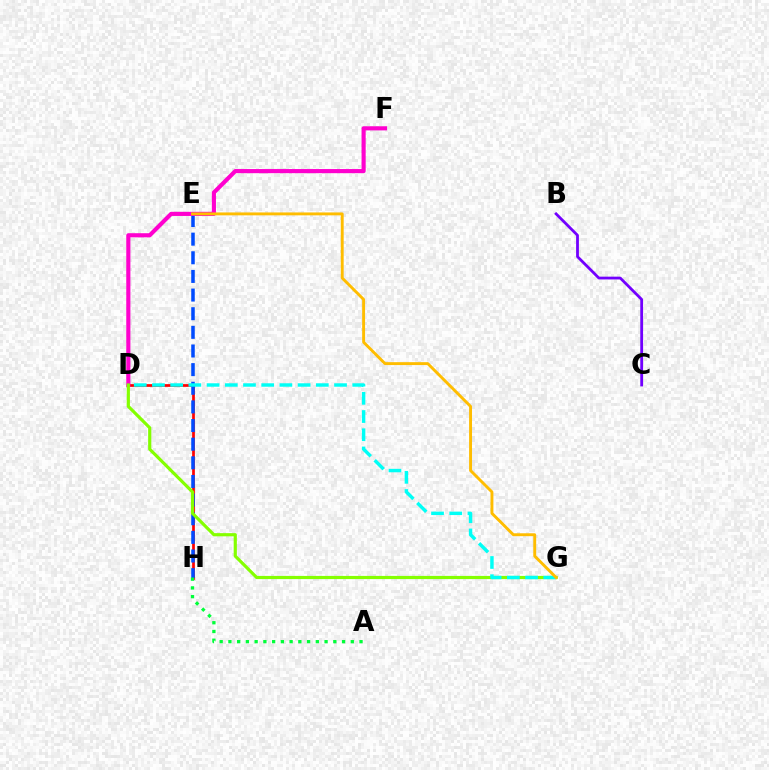{('D', 'H'): [{'color': '#ff0000', 'line_style': 'solid', 'thickness': 1.96}], ('E', 'H'): [{'color': '#004bff', 'line_style': 'dashed', 'thickness': 2.53}], ('D', 'F'): [{'color': '#ff00cf', 'line_style': 'solid', 'thickness': 2.97}], ('D', 'G'): [{'color': '#84ff00', 'line_style': 'solid', 'thickness': 2.28}, {'color': '#00fff6', 'line_style': 'dashed', 'thickness': 2.47}], ('B', 'C'): [{'color': '#7200ff', 'line_style': 'solid', 'thickness': 2.01}], ('A', 'H'): [{'color': '#00ff39', 'line_style': 'dotted', 'thickness': 2.37}], ('E', 'G'): [{'color': '#ffbd00', 'line_style': 'solid', 'thickness': 2.09}]}